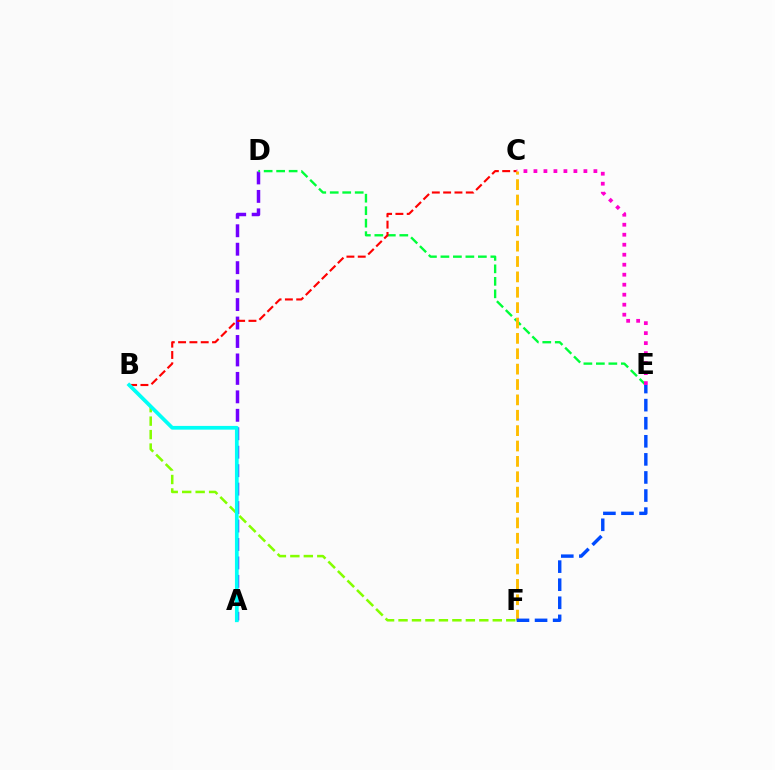{('A', 'D'): [{'color': '#7200ff', 'line_style': 'dashed', 'thickness': 2.51}], ('D', 'E'): [{'color': '#00ff39', 'line_style': 'dashed', 'thickness': 1.7}], ('B', 'C'): [{'color': '#ff0000', 'line_style': 'dashed', 'thickness': 1.54}], ('C', 'E'): [{'color': '#ff00cf', 'line_style': 'dotted', 'thickness': 2.72}], ('C', 'F'): [{'color': '#ffbd00', 'line_style': 'dashed', 'thickness': 2.09}], ('B', 'F'): [{'color': '#84ff00', 'line_style': 'dashed', 'thickness': 1.83}], ('A', 'B'): [{'color': '#00fff6', 'line_style': 'solid', 'thickness': 2.68}], ('E', 'F'): [{'color': '#004bff', 'line_style': 'dashed', 'thickness': 2.46}]}